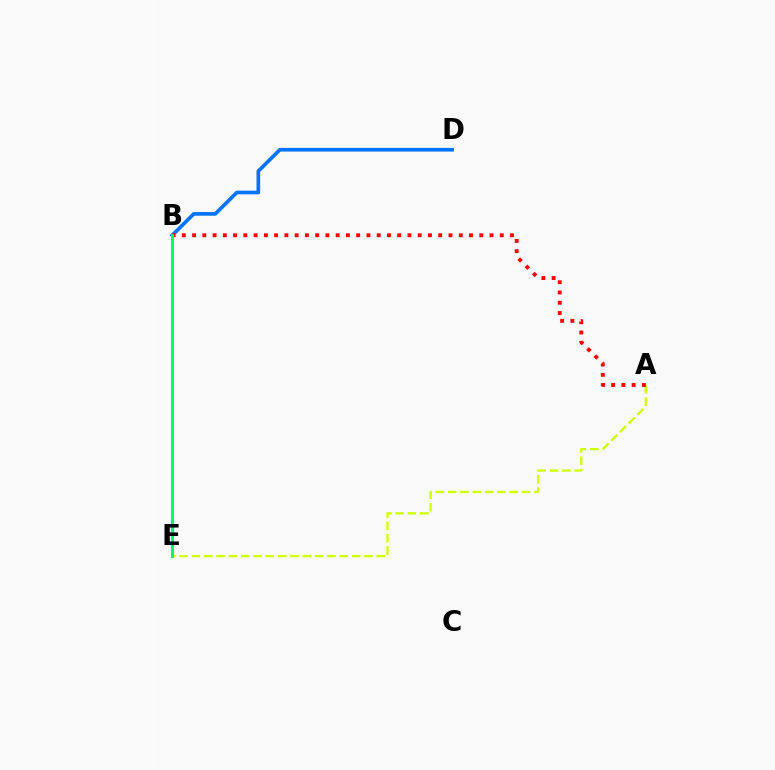{('A', 'E'): [{'color': '#d1ff00', 'line_style': 'dashed', 'thickness': 1.67}], ('B', 'D'): [{'color': '#0074ff', 'line_style': 'solid', 'thickness': 2.65}], ('B', 'E'): [{'color': '#b900ff', 'line_style': 'solid', 'thickness': 2.07}, {'color': '#00ff5c', 'line_style': 'solid', 'thickness': 2.19}], ('A', 'B'): [{'color': '#ff0000', 'line_style': 'dotted', 'thickness': 2.79}]}